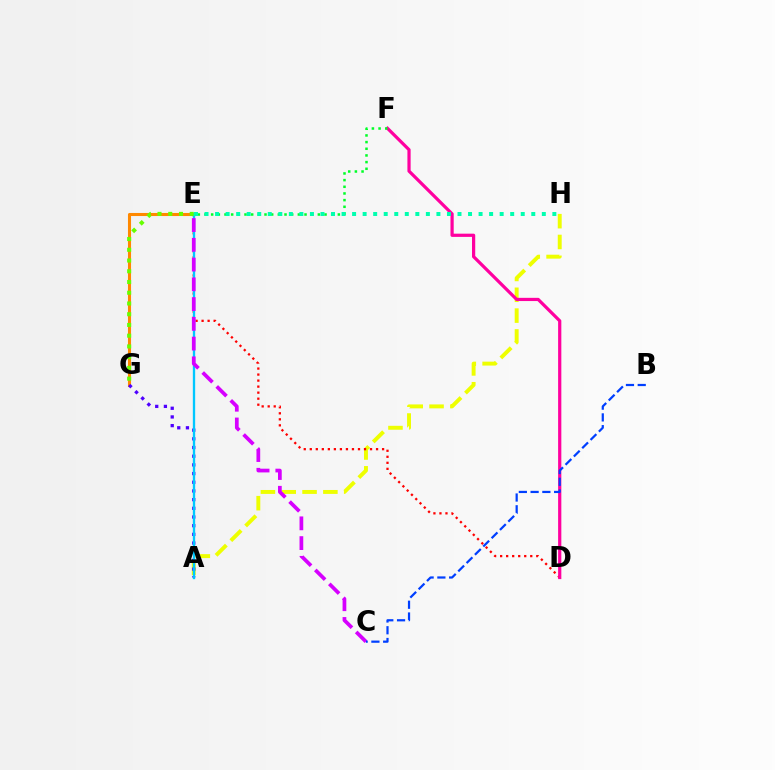{('A', 'H'): [{'color': '#eeff00', 'line_style': 'dashed', 'thickness': 2.83}], ('D', 'E'): [{'color': '#ff0000', 'line_style': 'dotted', 'thickness': 1.64}], ('E', 'G'): [{'color': '#ff8800', 'line_style': 'solid', 'thickness': 2.21}, {'color': '#66ff00', 'line_style': 'dotted', 'thickness': 2.92}], ('A', 'G'): [{'color': '#4f00ff', 'line_style': 'dotted', 'thickness': 2.36}], ('A', 'E'): [{'color': '#00c7ff', 'line_style': 'solid', 'thickness': 1.68}], ('D', 'F'): [{'color': '#ff00a0', 'line_style': 'solid', 'thickness': 2.32}], ('E', 'F'): [{'color': '#00ff27', 'line_style': 'dotted', 'thickness': 1.81}], ('C', 'E'): [{'color': '#d600ff', 'line_style': 'dashed', 'thickness': 2.68}], ('E', 'H'): [{'color': '#00ffaf', 'line_style': 'dotted', 'thickness': 2.86}], ('B', 'C'): [{'color': '#003fff', 'line_style': 'dashed', 'thickness': 1.6}]}